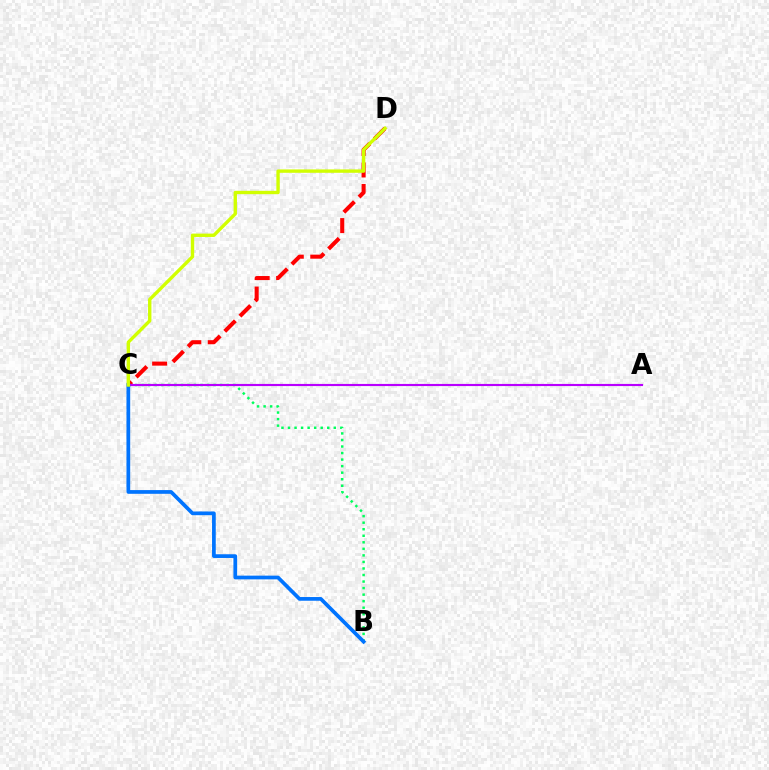{('B', 'C'): [{'color': '#00ff5c', 'line_style': 'dotted', 'thickness': 1.78}, {'color': '#0074ff', 'line_style': 'solid', 'thickness': 2.68}], ('C', 'D'): [{'color': '#ff0000', 'line_style': 'dashed', 'thickness': 2.92}, {'color': '#d1ff00', 'line_style': 'solid', 'thickness': 2.43}], ('A', 'C'): [{'color': '#b900ff', 'line_style': 'solid', 'thickness': 1.54}]}